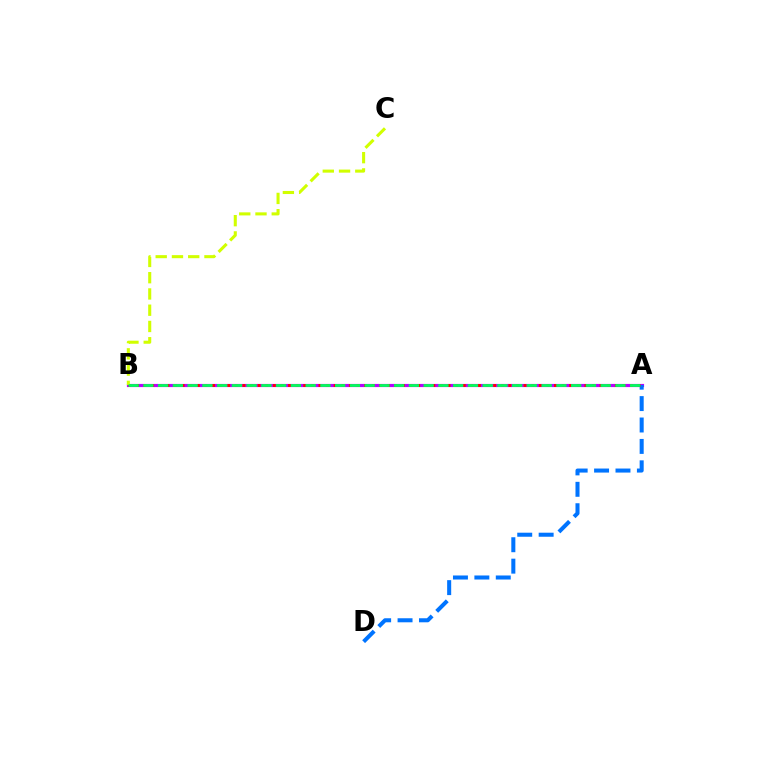{('A', 'B'): [{'color': '#b900ff', 'line_style': 'solid', 'thickness': 2.28}, {'color': '#ff0000', 'line_style': 'dotted', 'thickness': 2.06}, {'color': '#00ff5c', 'line_style': 'dashed', 'thickness': 2.0}], ('A', 'D'): [{'color': '#0074ff', 'line_style': 'dashed', 'thickness': 2.91}], ('B', 'C'): [{'color': '#d1ff00', 'line_style': 'dashed', 'thickness': 2.21}]}